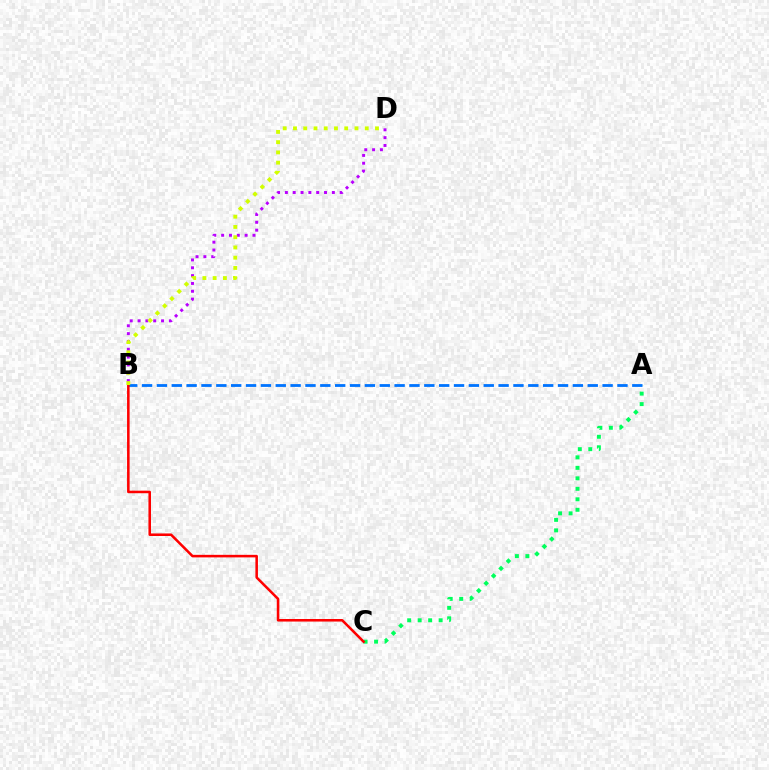{('B', 'D'): [{'color': '#b900ff', 'line_style': 'dotted', 'thickness': 2.13}, {'color': '#d1ff00', 'line_style': 'dotted', 'thickness': 2.78}], ('A', 'C'): [{'color': '#00ff5c', 'line_style': 'dotted', 'thickness': 2.85}], ('A', 'B'): [{'color': '#0074ff', 'line_style': 'dashed', 'thickness': 2.02}], ('B', 'C'): [{'color': '#ff0000', 'line_style': 'solid', 'thickness': 1.84}]}